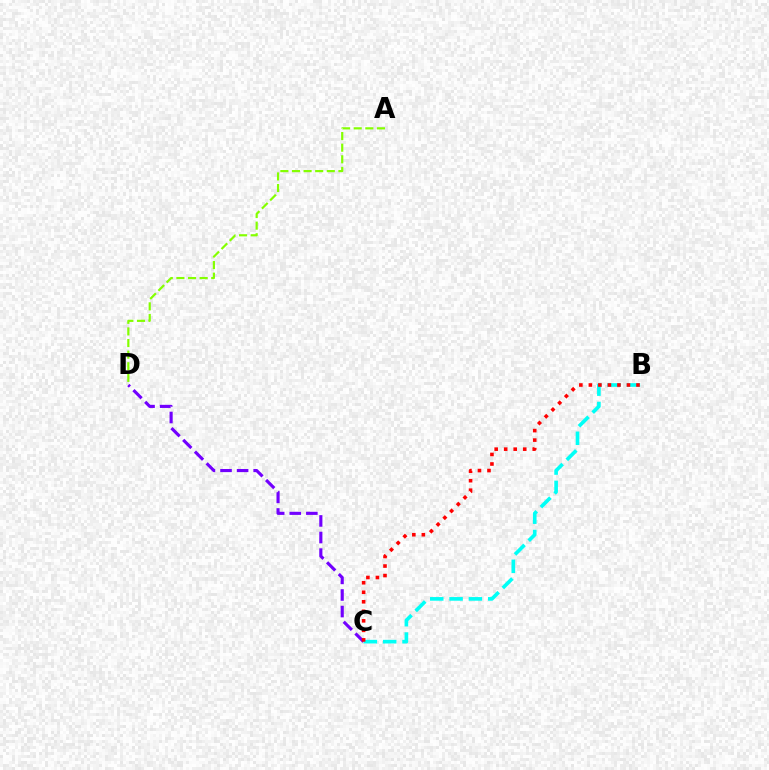{('C', 'D'): [{'color': '#7200ff', 'line_style': 'dashed', 'thickness': 2.25}], ('B', 'C'): [{'color': '#00fff6', 'line_style': 'dashed', 'thickness': 2.63}, {'color': '#ff0000', 'line_style': 'dotted', 'thickness': 2.59}], ('A', 'D'): [{'color': '#84ff00', 'line_style': 'dashed', 'thickness': 1.58}]}